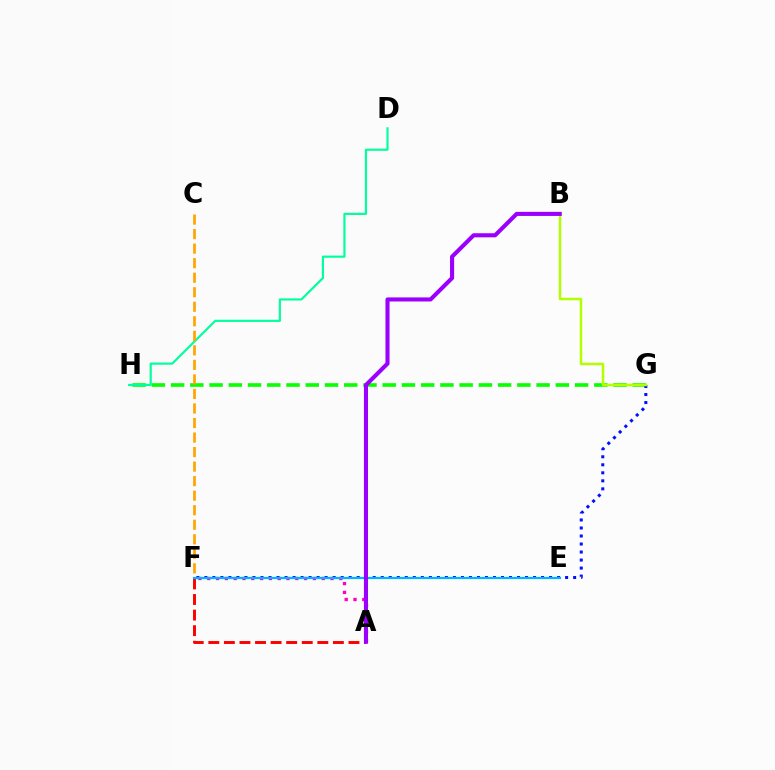{('G', 'H'): [{'color': '#08ff00', 'line_style': 'dashed', 'thickness': 2.61}], ('A', 'F'): [{'color': '#ff0000', 'line_style': 'dashed', 'thickness': 2.12}, {'color': '#ff00bd', 'line_style': 'dotted', 'thickness': 2.39}], ('D', 'H'): [{'color': '#00ff9d', 'line_style': 'solid', 'thickness': 1.56}], ('F', 'G'): [{'color': '#0010ff', 'line_style': 'dotted', 'thickness': 2.18}], ('B', 'G'): [{'color': '#b3ff00', 'line_style': 'solid', 'thickness': 1.79}], ('C', 'F'): [{'color': '#ffa500', 'line_style': 'dashed', 'thickness': 1.97}], ('E', 'F'): [{'color': '#00b5ff', 'line_style': 'solid', 'thickness': 1.59}], ('A', 'B'): [{'color': '#9b00ff', 'line_style': 'solid', 'thickness': 2.94}]}